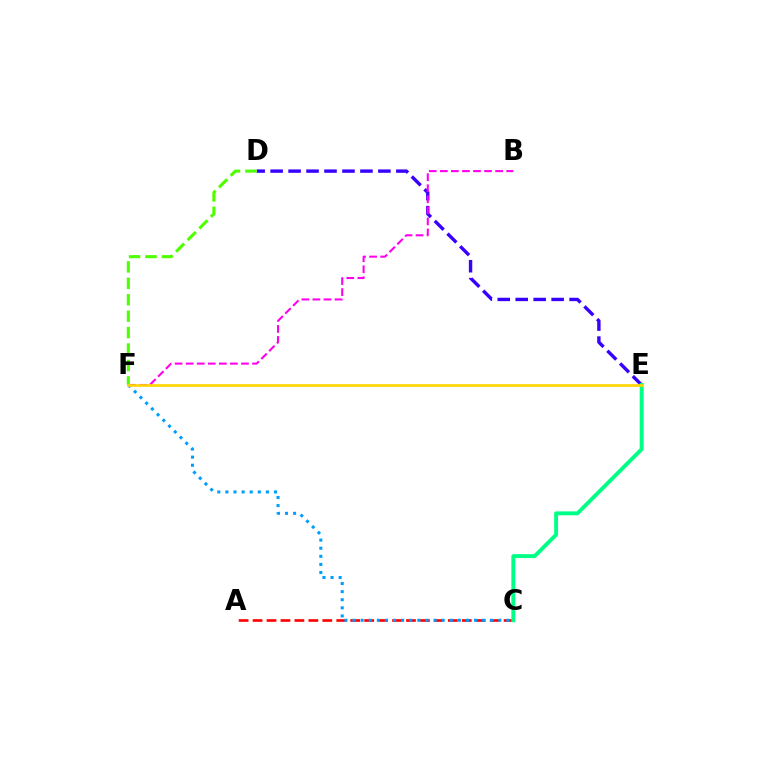{('D', 'E'): [{'color': '#3700ff', 'line_style': 'dashed', 'thickness': 2.44}], ('A', 'C'): [{'color': '#ff0000', 'line_style': 'dashed', 'thickness': 1.89}], ('C', 'E'): [{'color': '#00ff86', 'line_style': 'solid', 'thickness': 2.82}], ('C', 'F'): [{'color': '#009eff', 'line_style': 'dotted', 'thickness': 2.2}], ('B', 'F'): [{'color': '#ff00ed', 'line_style': 'dashed', 'thickness': 1.5}], ('D', 'F'): [{'color': '#4fff00', 'line_style': 'dashed', 'thickness': 2.23}], ('E', 'F'): [{'color': '#ffd500', 'line_style': 'solid', 'thickness': 1.92}]}